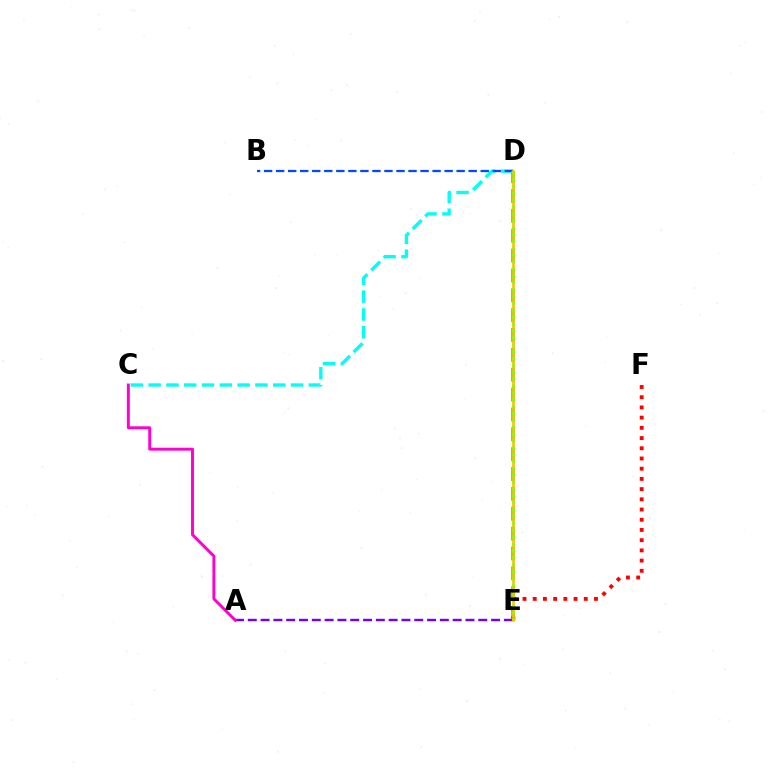{('C', 'D'): [{'color': '#00fff6', 'line_style': 'dashed', 'thickness': 2.42}], ('A', 'E'): [{'color': '#7200ff', 'line_style': 'dashed', 'thickness': 1.74}], ('B', 'D'): [{'color': '#004bff', 'line_style': 'dashed', 'thickness': 1.63}], ('D', 'E'): [{'color': '#00ff39', 'line_style': 'dashed', 'thickness': 2.7}, {'color': '#ffbd00', 'line_style': 'solid', 'thickness': 1.87}, {'color': '#84ff00', 'line_style': 'dotted', 'thickness': 1.87}], ('E', 'F'): [{'color': '#ff0000', 'line_style': 'dotted', 'thickness': 2.77}], ('A', 'C'): [{'color': '#ff00cf', 'line_style': 'solid', 'thickness': 2.11}]}